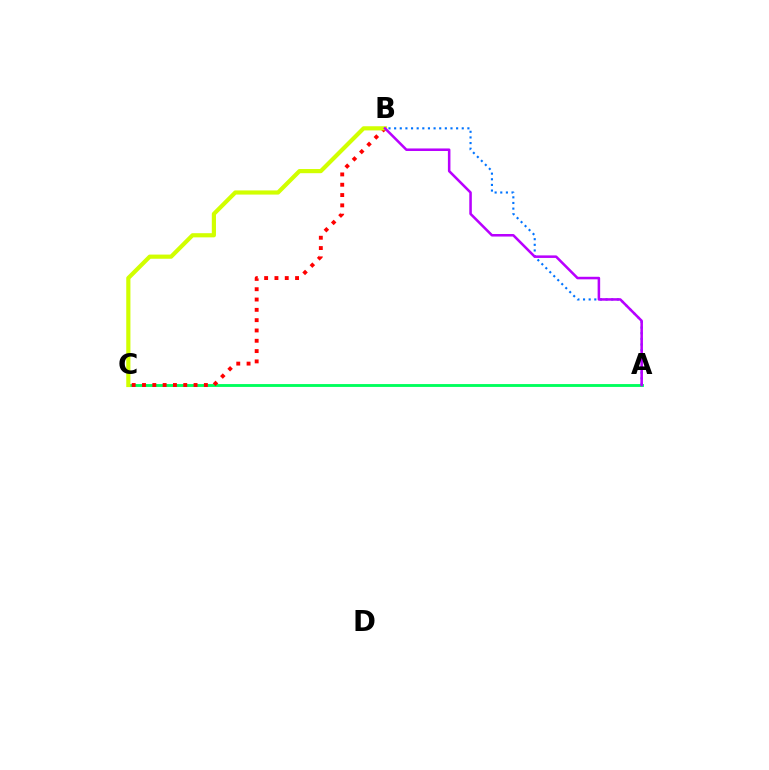{('A', 'C'): [{'color': '#00ff5c', 'line_style': 'solid', 'thickness': 2.06}], ('B', 'C'): [{'color': '#ff0000', 'line_style': 'dotted', 'thickness': 2.8}, {'color': '#d1ff00', 'line_style': 'solid', 'thickness': 3.0}], ('A', 'B'): [{'color': '#0074ff', 'line_style': 'dotted', 'thickness': 1.53}, {'color': '#b900ff', 'line_style': 'solid', 'thickness': 1.83}]}